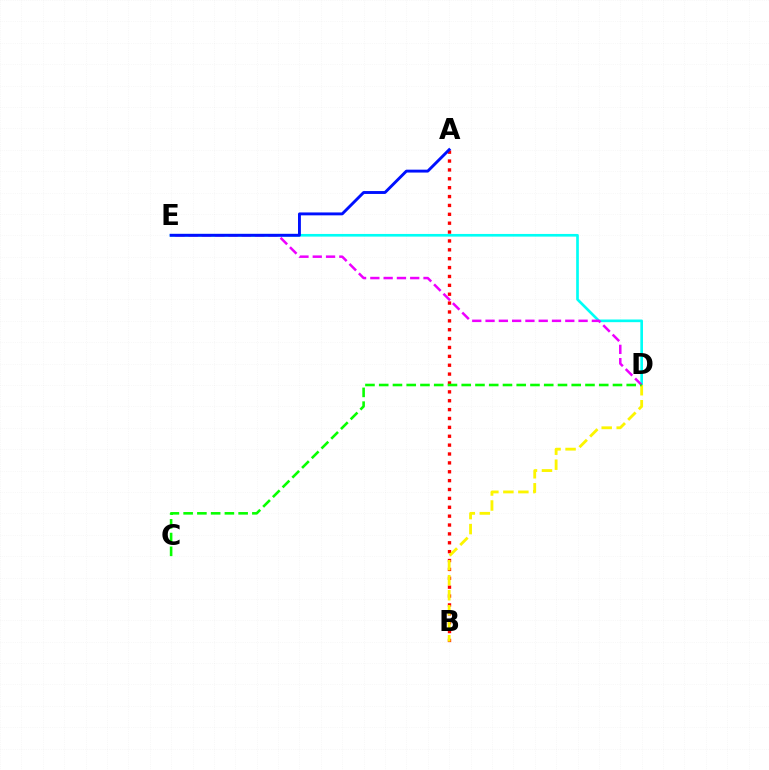{('A', 'B'): [{'color': '#ff0000', 'line_style': 'dotted', 'thickness': 2.41}], ('D', 'E'): [{'color': '#00fff6', 'line_style': 'solid', 'thickness': 1.92}, {'color': '#ee00ff', 'line_style': 'dashed', 'thickness': 1.81}], ('B', 'D'): [{'color': '#fcf500', 'line_style': 'dashed', 'thickness': 2.04}], ('A', 'E'): [{'color': '#0010ff', 'line_style': 'solid', 'thickness': 2.09}], ('C', 'D'): [{'color': '#08ff00', 'line_style': 'dashed', 'thickness': 1.87}]}